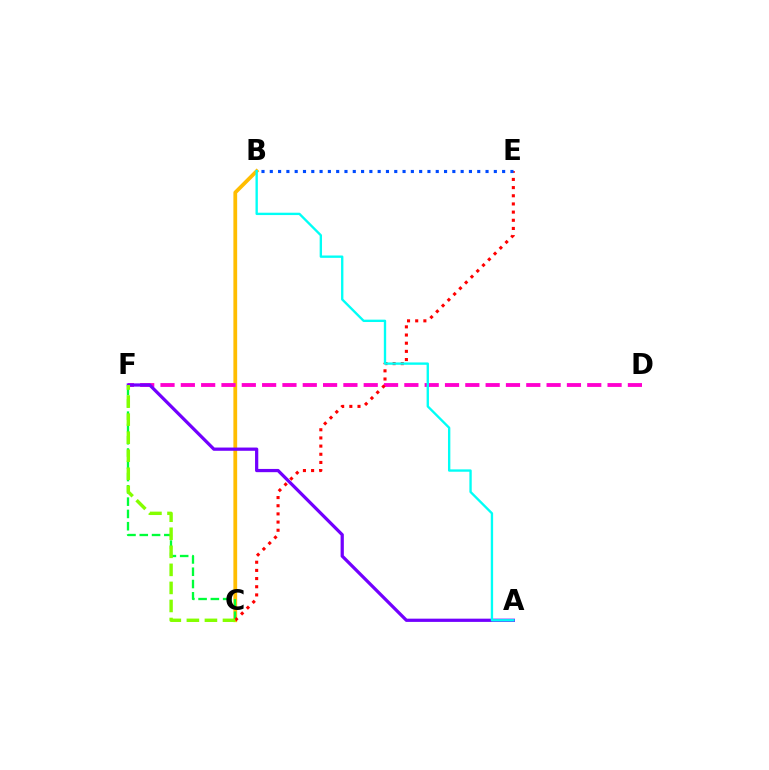{('B', 'C'): [{'color': '#ffbd00', 'line_style': 'solid', 'thickness': 2.71}], ('D', 'F'): [{'color': '#ff00cf', 'line_style': 'dashed', 'thickness': 2.76}], ('C', 'F'): [{'color': '#00ff39', 'line_style': 'dashed', 'thickness': 1.67}, {'color': '#84ff00', 'line_style': 'dashed', 'thickness': 2.45}], ('C', 'E'): [{'color': '#ff0000', 'line_style': 'dotted', 'thickness': 2.22}], ('A', 'F'): [{'color': '#7200ff', 'line_style': 'solid', 'thickness': 2.33}], ('A', 'B'): [{'color': '#00fff6', 'line_style': 'solid', 'thickness': 1.69}], ('B', 'E'): [{'color': '#004bff', 'line_style': 'dotted', 'thickness': 2.25}]}